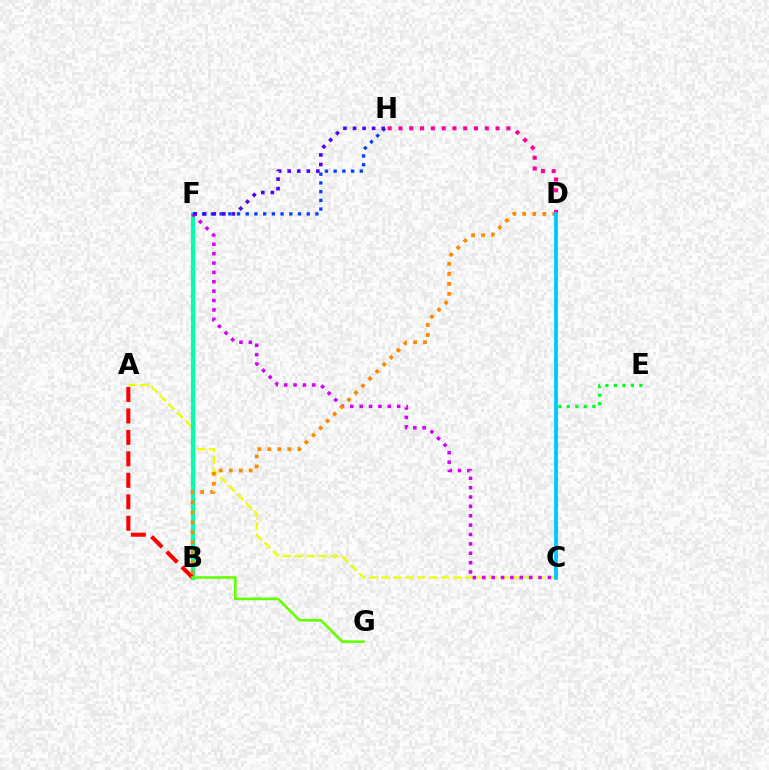{('A', 'C'): [{'color': '#eeff00', 'line_style': 'dashed', 'thickness': 1.62}], ('B', 'F'): [{'color': '#00ffaf', 'line_style': 'solid', 'thickness': 2.99}], ('C', 'F'): [{'color': '#d600ff', 'line_style': 'dotted', 'thickness': 2.55}], ('C', 'E'): [{'color': '#00ff27', 'line_style': 'dotted', 'thickness': 2.31}], ('A', 'B'): [{'color': '#ff0000', 'line_style': 'dashed', 'thickness': 2.92}], ('F', 'H'): [{'color': '#003fff', 'line_style': 'dotted', 'thickness': 2.37}, {'color': '#4f00ff', 'line_style': 'dotted', 'thickness': 2.6}], ('B', 'D'): [{'color': '#ff8800', 'line_style': 'dotted', 'thickness': 2.72}], ('D', 'H'): [{'color': '#ff00a0', 'line_style': 'dotted', 'thickness': 2.93}], ('C', 'D'): [{'color': '#00c7ff', 'line_style': 'solid', 'thickness': 2.73}], ('B', 'G'): [{'color': '#66ff00', 'line_style': 'solid', 'thickness': 1.9}]}